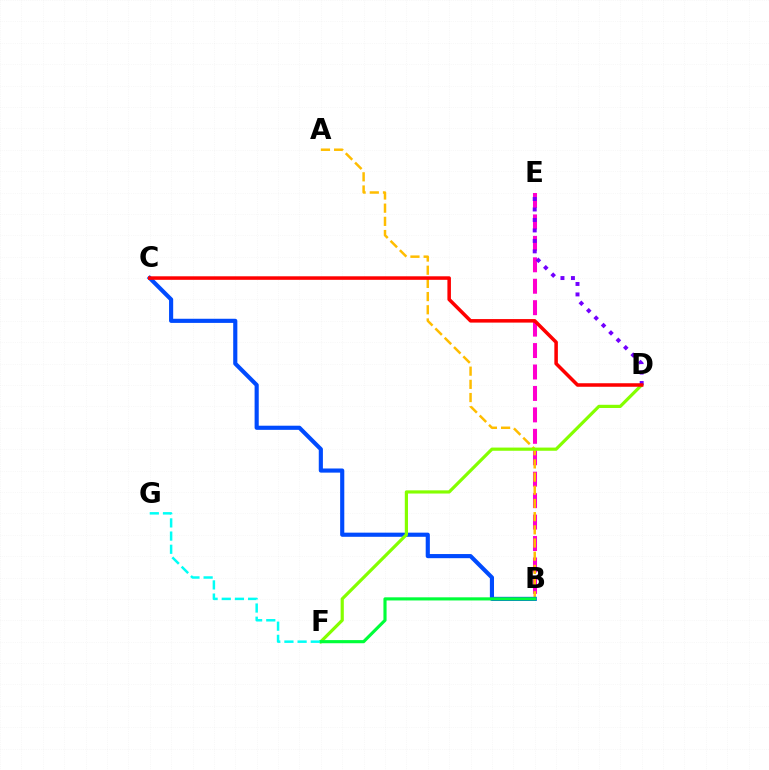{('B', 'E'): [{'color': '#ff00cf', 'line_style': 'dashed', 'thickness': 2.91}], ('A', 'B'): [{'color': '#ffbd00', 'line_style': 'dashed', 'thickness': 1.79}], ('B', 'C'): [{'color': '#004bff', 'line_style': 'solid', 'thickness': 2.98}], ('D', 'F'): [{'color': '#84ff00', 'line_style': 'solid', 'thickness': 2.3}], ('D', 'E'): [{'color': '#7200ff', 'line_style': 'dotted', 'thickness': 2.84}], ('C', 'D'): [{'color': '#ff0000', 'line_style': 'solid', 'thickness': 2.54}], ('B', 'F'): [{'color': '#00ff39', 'line_style': 'solid', 'thickness': 2.26}], ('F', 'G'): [{'color': '#00fff6', 'line_style': 'dashed', 'thickness': 1.79}]}